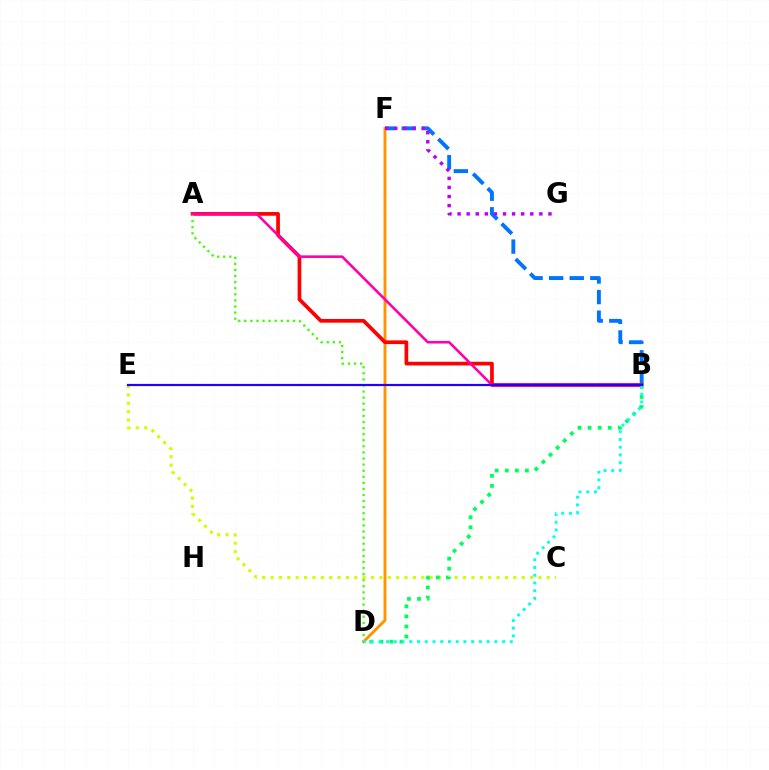{('B', 'F'): [{'color': '#0074ff', 'line_style': 'dashed', 'thickness': 2.8}], ('C', 'E'): [{'color': '#d1ff00', 'line_style': 'dotted', 'thickness': 2.27}], ('D', 'F'): [{'color': '#ff9400', 'line_style': 'solid', 'thickness': 2.08}], ('A', 'B'): [{'color': '#ff0000', 'line_style': 'solid', 'thickness': 2.66}, {'color': '#ff00ac', 'line_style': 'solid', 'thickness': 1.87}], ('B', 'D'): [{'color': '#00ff5c', 'line_style': 'dotted', 'thickness': 2.73}, {'color': '#00fff6', 'line_style': 'dotted', 'thickness': 2.1}], ('A', 'D'): [{'color': '#3dff00', 'line_style': 'dotted', 'thickness': 1.65}], ('F', 'G'): [{'color': '#b900ff', 'line_style': 'dotted', 'thickness': 2.47}], ('B', 'E'): [{'color': '#2500ff', 'line_style': 'solid', 'thickness': 1.58}]}